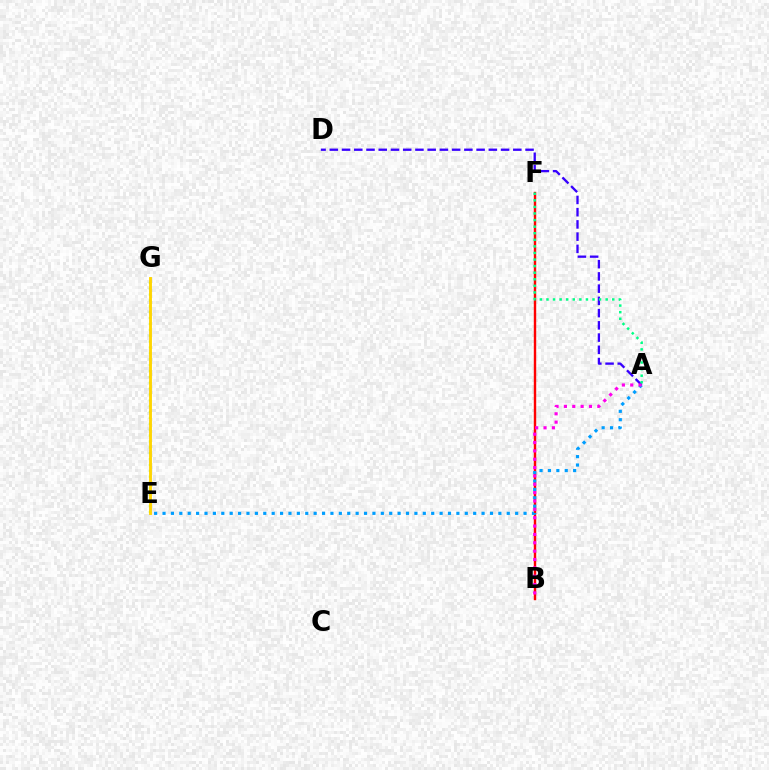{('A', 'D'): [{'color': '#3700ff', 'line_style': 'dashed', 'thickness': 1.66}], ('B', 'F'): [{'color': '#ff0000', 'line_style': 'solid', 'thickness': 1.74}], ('E', 'G'): [{'color': '#4fff00', 'line_style': 'dotted', 'thickness': 1.6}, {'color': '#ffd500', 'line_style': 'solid', 'thickness': 2.07}], ('A', 'E'): [{'color': '#009eff', 'line_style': 'dotted', 'thickness': 2.28}], ('A', 'B'): [{'color': '#ff00ed', 'line_style': 'dotted', 'thickness': 2.27}], ('A', 'F'): [{'color': '#00ff86', 'line_style': 'dotted', 'thickness': 1.79}]}